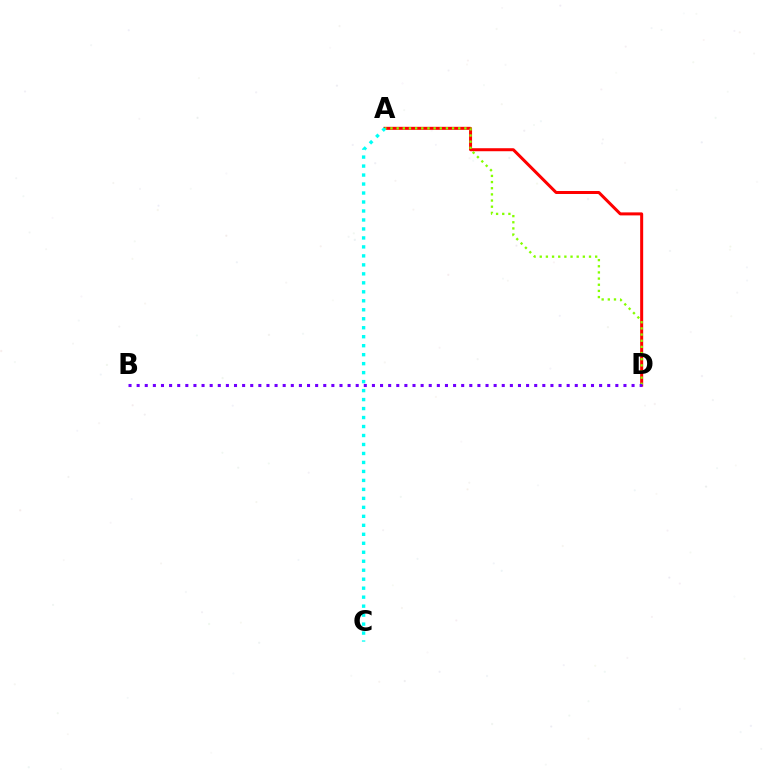{('A', 'D'): [{'color': '#ff0000', 'line_style': 'solid', 'thickness': 2.17}, {'color': '#84ff00', 'line_style': 'dotted', 'thickness': 1.67}], ('A', 'C'): [{'color': '#00fff6', 'line_style': 'dotted', 'thickness': 2.44}], ('B', 'D'): [{'color': '#7200ff', 'line_style': 'dotted', 'thickness': 2.2}]}